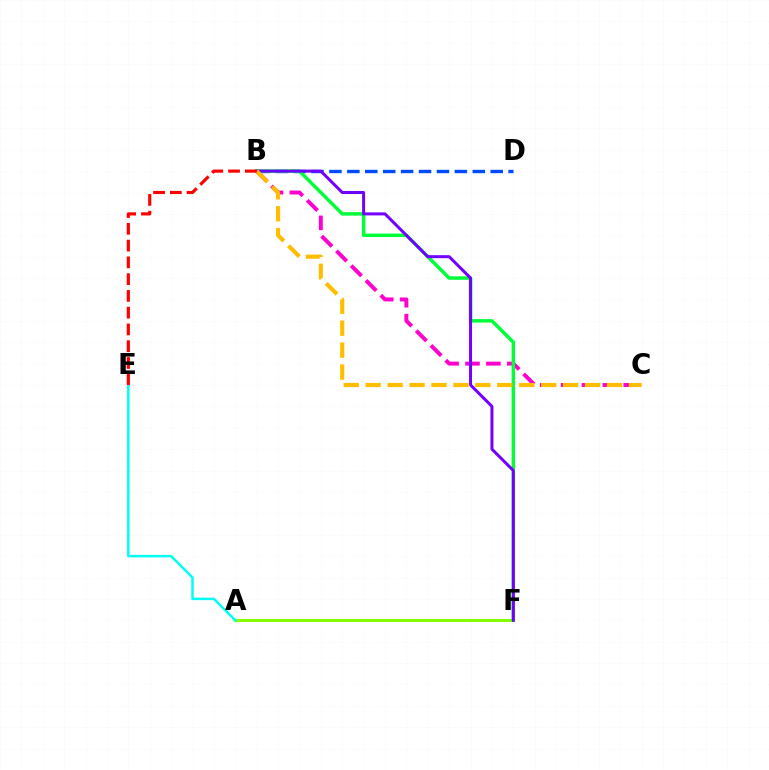{('B', 'D'): [{'color': '#004bff', 'line_style': 'dashed', 'thickness': 2.43}], ('B', 'C'): [{'color': '#ff00cf', 'line_style': 'dashed', 'thickness': 2.84}, {'color': '#ffbd00', 'line_style': 'dashed', 'thickness': 2.98}], ('A', 'F'): [{'color': '#84ff00', 'line_style': 'solid', 'thickness': 2.17}], ('A', 'E'): [{'color': '#00fff6', 'line_style': 'solid', 'thickness': 1.81}], ('B', 'F'): [{'color': '#00ff39', 'line_style': 'solid', 'thickness': 2.5}, {'color': '#7200ff', 'line_style': 'solid', 'thickness': 2.15}], ('B', 'E'): [{'color': '#ff0000', 'line_style': 'dashed', 'thickness': 2.28}]}